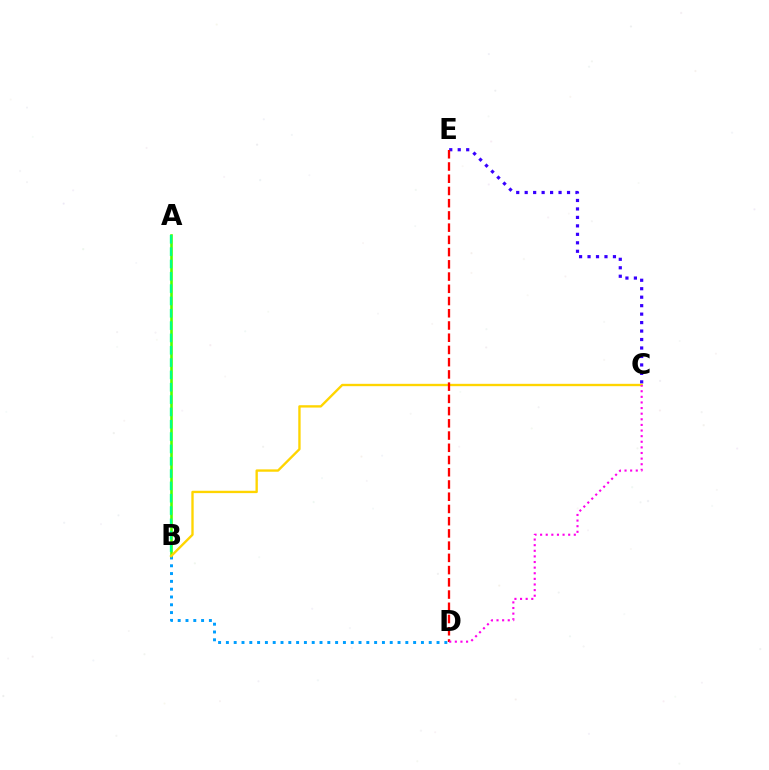{('A', 'B'): [{'color': '#4fff00', 'line_style': 'solid', 'thickness': 1.88}, {'color': '#00ff86', 'line_style': 'dashed', 'thickness': 1.67}], ('C', 'E'): [{'color': '#3700ff', 'line_style': 'dotted', 'thickness': 2.3}], ('B', 'D'): [{'color': '#009eff', 'line_style': 'dotted', 'thickness': 2.12}], ('B', 'C'): [{'color': '#ffd500', 'line_style': 'solid', 'thickness': 1.7}], ('D', 'E'): [{'color': '#ff0000', 'line_style': 'dashed', 'thickness': 1.66}], ('C', 'D'): [{'color': '#ff00ed', 'line_style': 'dotted', 'thickness': 1.53}]}